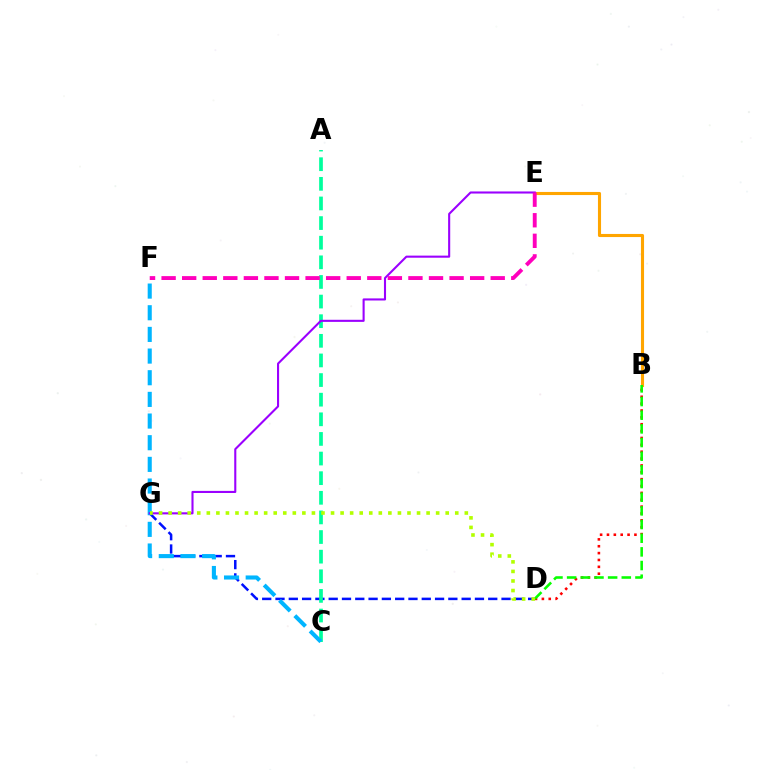{('B', 'D'): [{'color': '#ff0000', 'line_style': 'dotted', 'thickness': 1.87}, {'color': '#08ff00', 'line_style': 'dashed', 'thickness': 1.86}], ('D', 'G'): [{'color': '#0010ff', 'line_style': 'dashed', 'thickness': 1.81}, {'color': '#b3ff00', 'line_style': 'dotted', 'thickness': 2.6}], ('A', 'C'): [{'color': '#00ff9d', 'line_style': 'dashed', 'thickness': 2.67}], ('B', 'E'): [{'color': '#ffa500', 'line_style': 'solid', 'thickness': 2.23}], ('C', 'F'): [{'color': '#00b5ff', 'line_style': 'dashed', 'thickness': 2.94}], ('E', 'G'): [{'color': '#9b00ff', 'line_style': 'solid', 'thickness': 1.51}], ('E', 'F'): [{'color': '#ff00bd', 'line_style': 'dashed', 'thickness': 2.79}]}